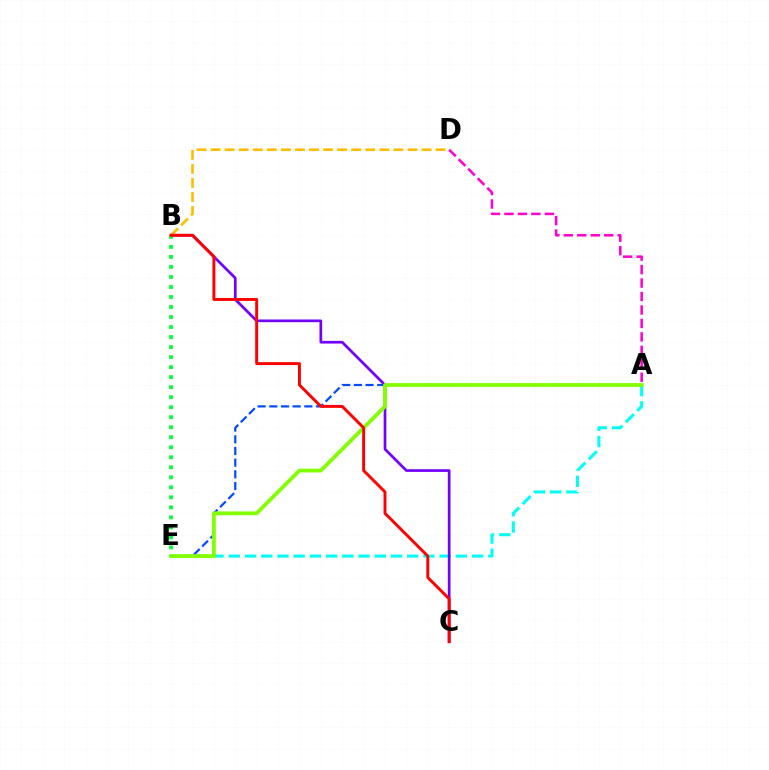{('A', 'E'): [{'color': '#00fff6', 'line_style': 'dashed', 'thickness': 2.2}, {'color': '#004bff', 'line_style': 'dashed', 'thickness': 1.59}, {'color': '#84ff00', 'line_style': 'solid', 'thickness': 2.74}], ('B', 'D'): [{'color': '#ffbd00', 'line_style': 'dashed', 'thickness': 1.91}], ('A', 'D'): [{'color': '#ff00cf', 'line_style': 'dashed', 'thickness': 1.83}], ('B', 'C'): [{'color': '#7200ff', 'line_style': 'solid', 'thickness': 1.94}, {'color': '#ff0000', 'line_style': 'solid', 'thickness': 2.12}], ('B', 'E'): [{'color': '#00ff39', 'line_style': 'dotted', 'thickness': 2.72}]}